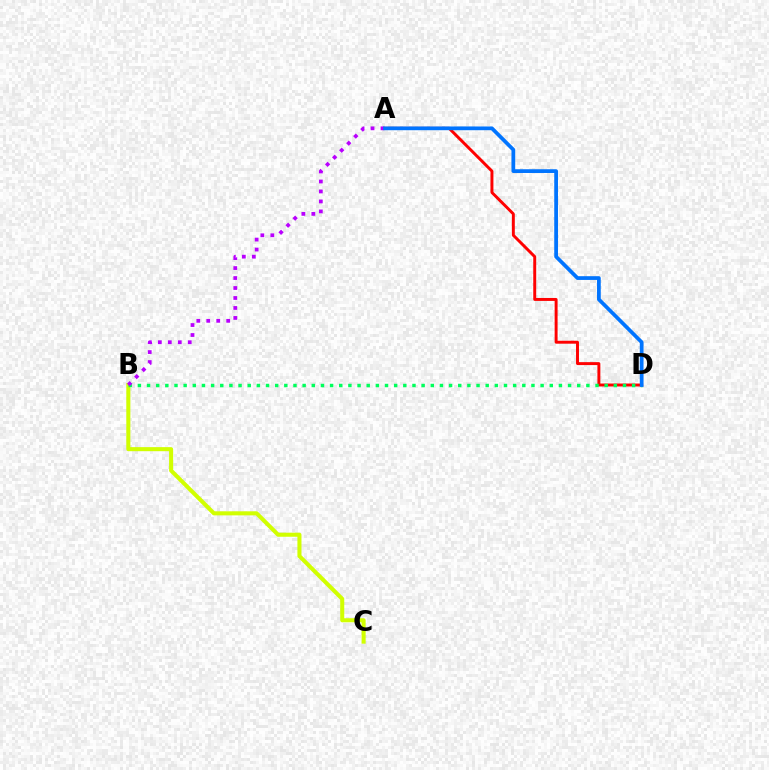{('A', 'D'): [{'color': '#ff0000', 'line_style': 'solid', 'thickness': 2.12}, {'color': '#0074ff', 'line_style': 'solid', 'thickness': 2.7}], ('B', 'C'): [{'color': '#d1ff00', 'line_style': 'solid', 'thickness': 2.92}], ('B', 'D'): [{'color': '#00ff5c', 'line_style': 'dotted', 'thickness': 2.49}], ('A', 'B'): [{'color': '#b900ff', 'line_style': 'dotted', 'thickness': 2.71}]}